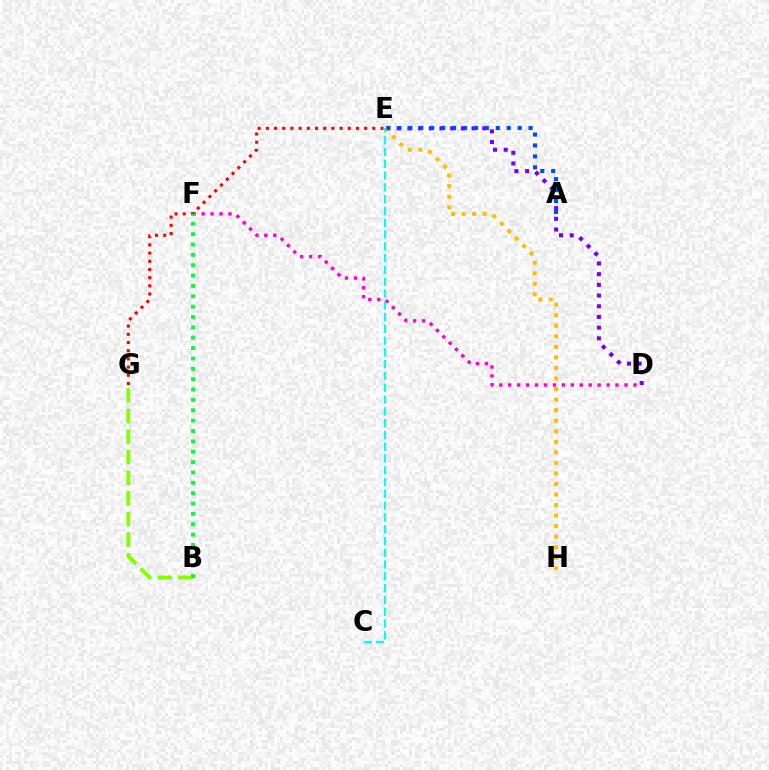{('D', 'E'): [{'color': '#7200ff', 'line_style': 'dotted', 'thickness': 2.91}], ('E', 'H'): [{'color': '#ffbd00', 'line_style': 'dotted', 'thickness': 2.87}], ('D', 'F'): [{'color': '#ff00cf', 'line_style': 'dotted', 'thickness': 2.43}], ('B', 'G'): [{'color': '#84ff00', 'line_style': 'dashed', 'thickness': 2.8}], ('E', 'G'): [{'color': '#ff0000', 'line_style': 'dotted', 'thickness': 2.23}], ('C', 'E'): [{'color': '#00fff6', 'line_style': 'dashed', 'thickness': 1.6}], ('A', 'E'): [{'color': '#004bff', 'line_style': 'dotted', 'thickness': 2.97}], ('B', 'F'): [{'color': '#00ff39', 'line_style': 'dotted', 'thickness': 2.82}]}